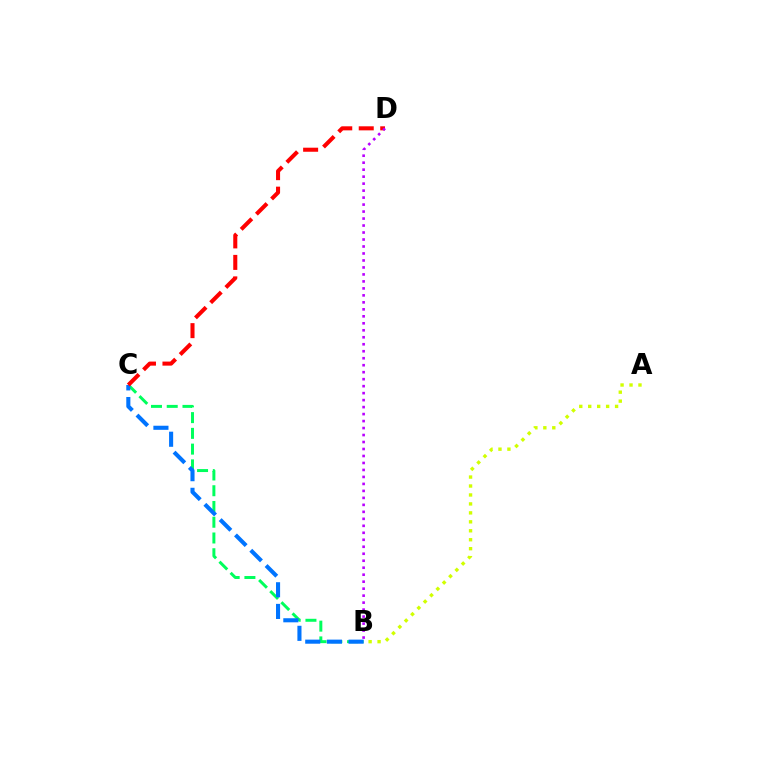{('B', 'C'): [{'color': '#00ff5c', 'line_style': 'dashed', 'thickness': 2.14}, {'color': '#0074ff', 'line_style': 'dashed', 'thickness': 2.94}], ('C', 'D'): [{'color': '#ff0000', 'line_style': 'dashed', 'thickness': 2.92}], ('B', 'D'): [{'color': '#b900ff', 'line_style': 'dotted', 'thickness': 1.9}], ('A', 'B'): [{'color': '#d1ff00', 'line_style': 'dotted', 'thickness': 2.43}]}